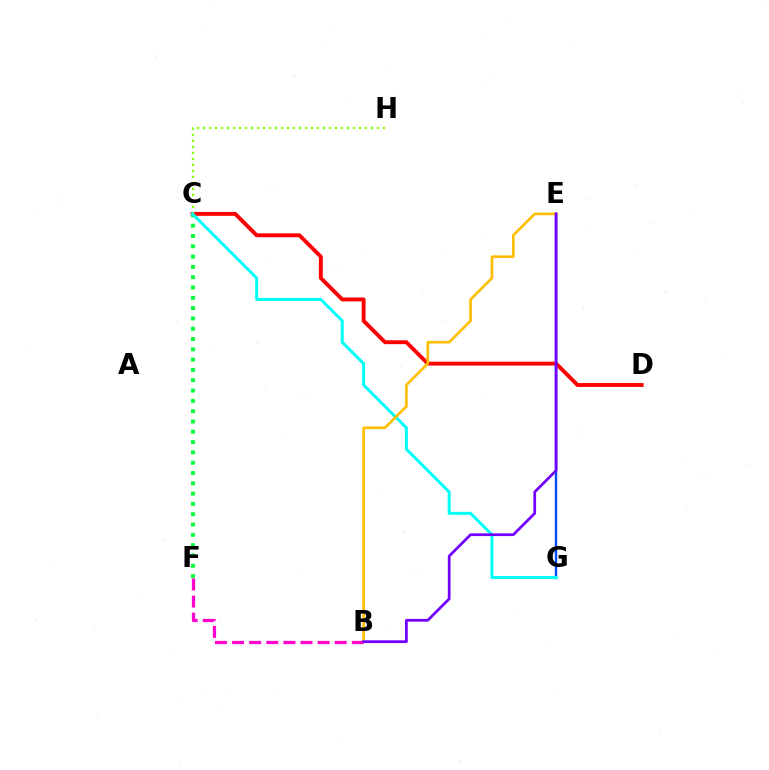{('C', 'D'): [{'color': '#ff0000', 'line_style': 'solid', 'thickness': 2.8}], ('C', 'F'): [{'color': '#00ff39', 'line_style': 'dotted', 'thickness': 2.8}], ('C', 'H'): [{'color': '#84ff00', 'line_style': 'dotted', 'thickness': 1.63}], ('E', 'G'): [{'color': '#004bff', 'line_style': 'solid', 'thickness': 1.72}], ('B', 'F'): [{'color': '#ff00cf', 'line_style': 'dashed', 'thickness': 2.32}], ('C', 'G'): [{'color': '#00fff6', 'line_style': 'solid', 'thickness': 2.15}], ('B', 'E'): [{'color': '#ffbd00', 'line_style': 'solid', 'thickness': 1.88}, {'color': '#7200ff', 'line_style': 'solid', 'thickness': 1.97}]}